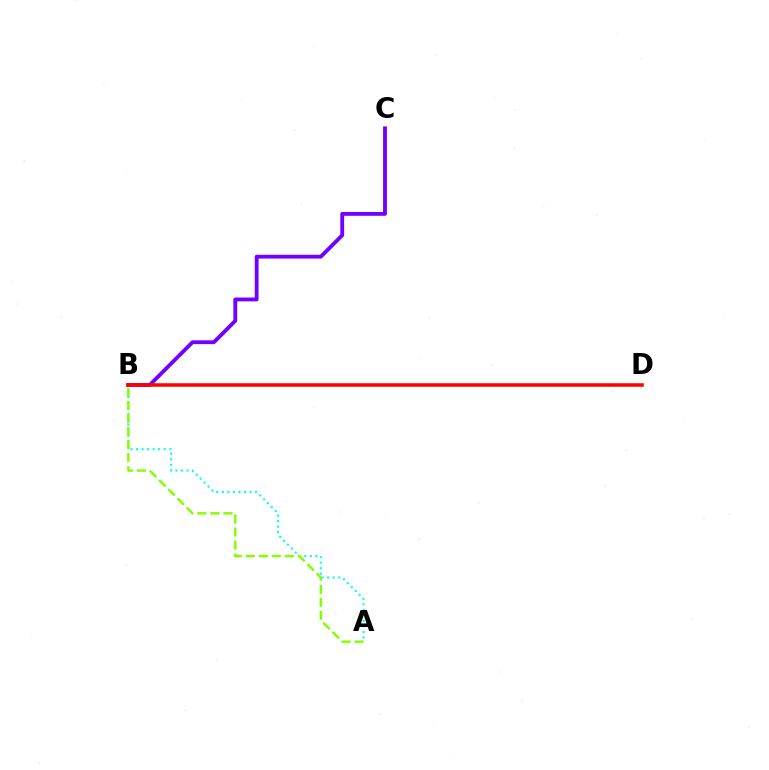{('A', 'B'): [{'color': '#00fff6', 'line_style': 'dotted', 'thickness': 1.5}, {'color': '#84ff00', 'line_style': 'dashed', 'thickness': 1.77}], ('B', 'C'): [{'color': '#7200ff', 'line_style': 'solid', 'thickness': 2.76}], ('B', 'D'): [{'color': '#ff0000', 'line_style': 'solid', 'thickness': 2.53}]}